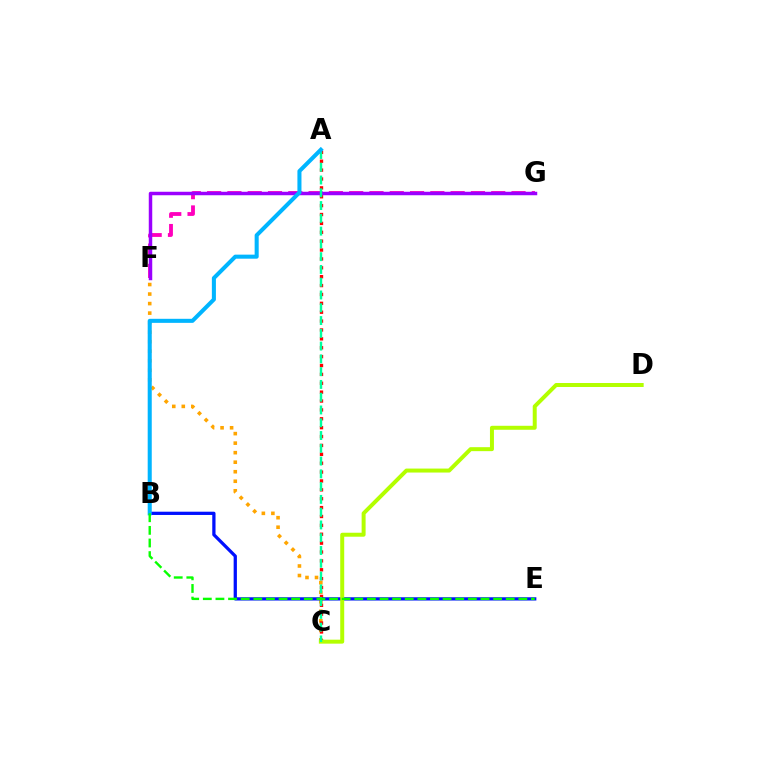{('C', 'F'): [{'color': '#ffa500', 'line_style': 'dotted', 'thickness': 2.59}], ('A', 'C'): [{'color': '#ff0000', 'line_style': 'dotted', 'thickness': 2.41}, {'color': '#00ff9d', 'line_style': 'dashed', 'thickness': 1.74}], ('B', 'E'): [{'color': '#0010ff', 'line_style': 'solid', 'thickness': 2.35}, {'color': '#08ff00', 'line_style': 'dashed', 'thickness': 1.71}], ('F', 'G'): [{'color': '#ff00bd', 'line_style': 'dashed', 'thickness': 2.76}, {'color': '#9b00ff', 'line_style': 'solid', 'thickness': 2.5}], ('C', 'D'): [{'color': '#b3ff00', 'line_style': 'solid', 'thickness': 2.86}], ('A', 'B'): [{'color': '#00b5ff', 'line_style': 'solid', 'thickness': 2.92}]}